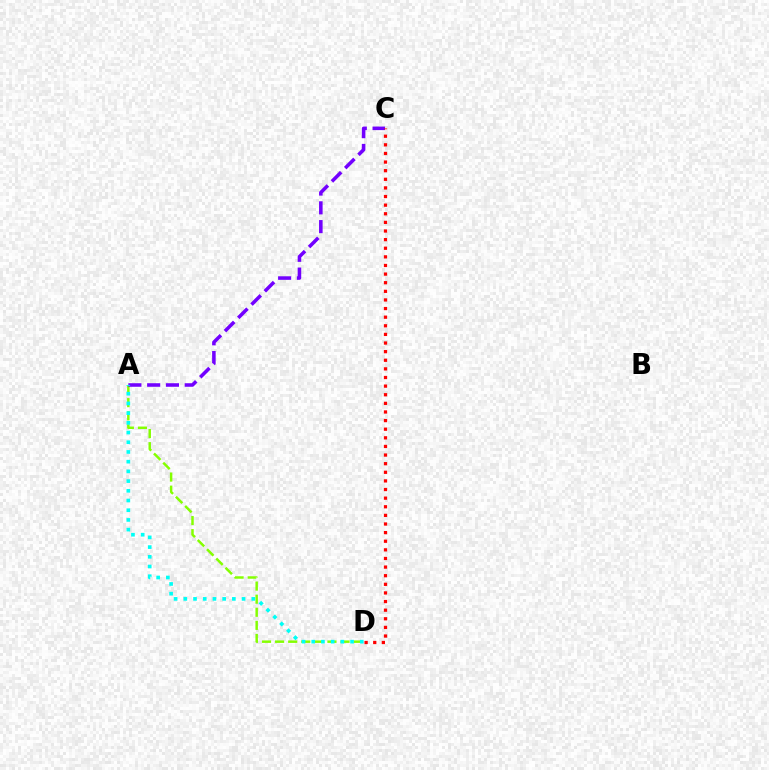{('A', 'D'): [{'color': '#84ff00', 'line_style': 'dashed', 'thickness': 1.78}, {'color': '#00fff6', 'line_style': 'dotted', 'thickness': 2.64}], ('A', 'C'): [{'color': '#7200ff', 'line_style': 'dashed', 'thickness': 2.55}], ('C', 'D'): [{'color': '#ff0000', 'line_style': 'dotted', 'thickness': 2.34}]}